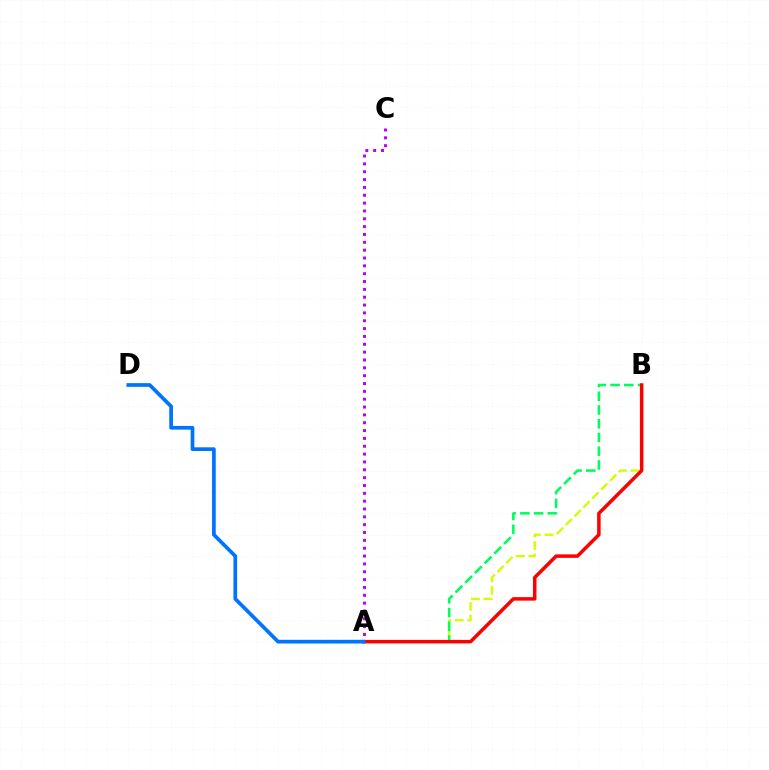{('A', 'B'): [{'color': '#d1ff00', 'line_style': 'dashed', 'thickness': 1.7}, {'color': '#00ff5c', 'line_style': 'dashed', 'thickness': 1.87}, {'color': '#ff0000', 'line_style': 'solid', 'thickness': 2.52}], ('A', 'C'): [{'color': '#b900ff', 'line_style': 'dotted', 'thickness': 2.13}], ('A', 'D'): [{'color': '#0074ff', 'line_style': 'solid', 'thickness': 2.68}]}